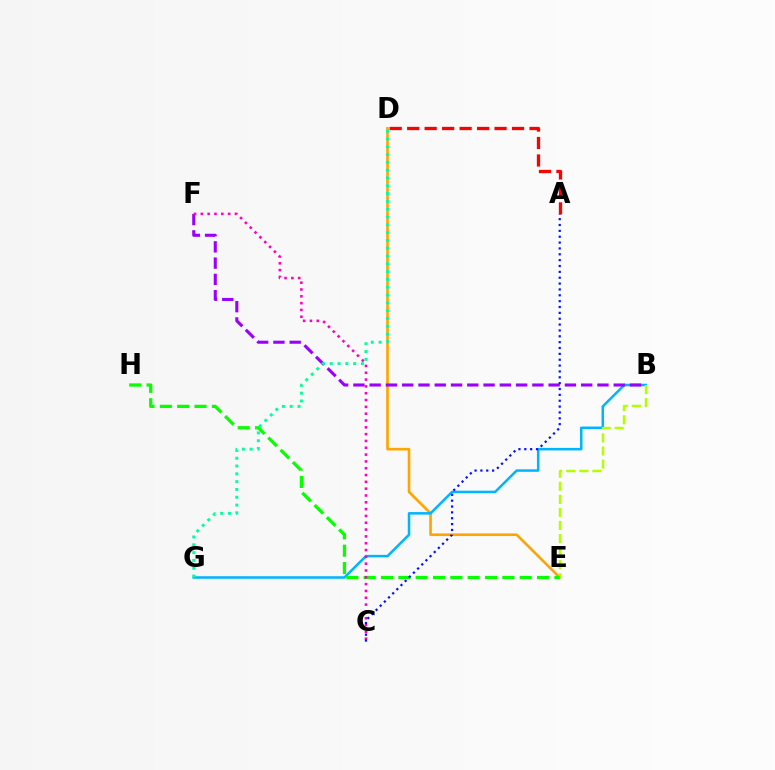{('D', 'E'): [{'color': '#ffa500', 'line_style': 'solid', 'thickness': 1.9}], ('B', 'G'): [{'color': '#00b5ff', 'line_style': 'solid', 'thickness': 1.81}], ('B', 'F'): [{'color': '#9b00ff', 'line_style': 'dashed', 'thickness': 2.21}], ('B', 'E'): [{'color': '#b3ff00', 'line_style': 'dashed', 'thickness': 1.77}], ('A', 'D'): [{'color': '#ff0000', 'line_style': 'dashed', 'thickness': 2.37}], ('E', 'H'): [{'color': '#08ff00', 'line_style': 'dashed', 'thickness': 2.36}], ('C', 'F'): [{'color': '#ff00bd', 'line_style': 'dotted', 'thickness': 1.85}], ('D', 'G'): [{'color': '#00ff9d', 'line_style': 'dotted', 'thickness': 2.12}], ('A', 'C'): [{'color': '#0010ff', 'line_style': 'dotted', 'thickness': 1.59}]}